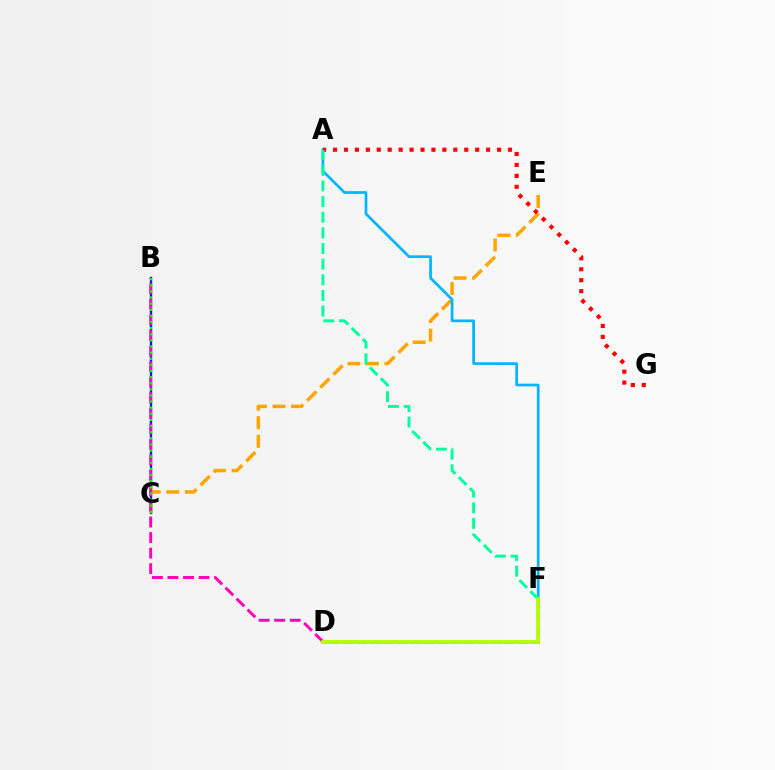{('B', 'C'): [{'color': '#0010ff', 'line_style': 'solid', 'thickness': 1.66}, {'color': '#08ff00', 'line_style': 'dotted', 'thickness': 1.66}], ('C', 'E'): [{'color': '#ffa500', 'line_style': 'dashed', 'thickness': 2.51}], ('A', 'F'): [{'color': '#00b5ff', 'line_style': 'solid', 'thickness': 1.94}, {'color': '#00ff9d', 'line_style': 'dashed', 'thickness': 2.12}], ('B', 'D'): [{'color': '#ff00bd', 'line_style': 'dashed', 'thickness': 2.11}], ('A', 'G'): [{'color': '#ff0000', 'line_style': 'dotted', 'thickness': 2.97}], ('D', 'F'): [{'color': '#9b00ff', 'line_style': 'dashed', 'thickness': 1.83}, {'color': '#b3ff00', 'line_style': 'solid', 'thickness': 2.75}]}